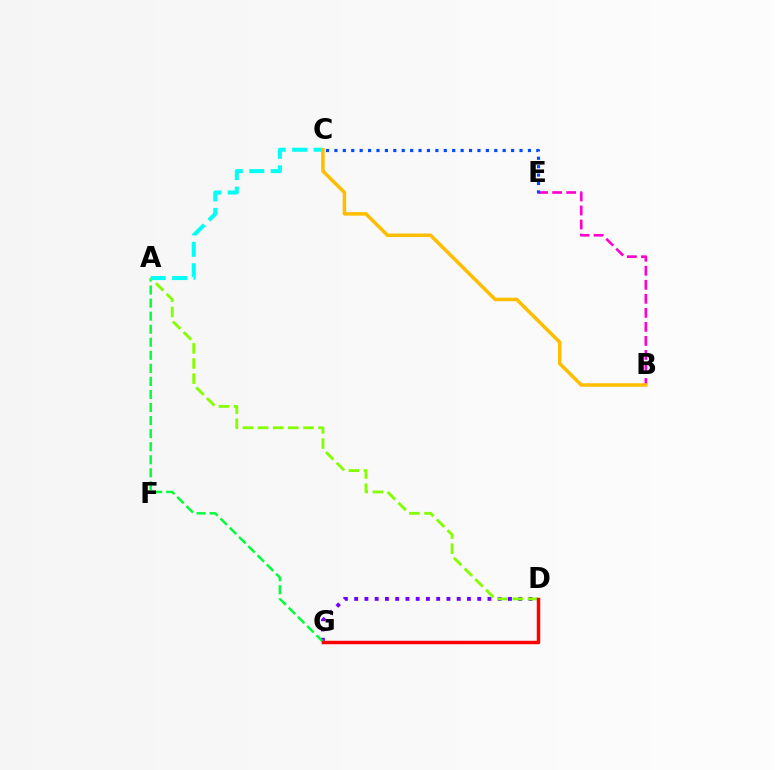{('D', 'G'): [{'color': '#7200ff', 'line_style': 'dotted', 'thickness': 2.79}, {'color': '#ff0000', 'line_style': 'solid', 'thickness': 2.5}], ('A', 'G'): [{'color': '#00ff39', 'line_style': 'dashed', 'thickness': 1.77}], ('B', 'E'): [{'color': '#ff00cf', 'line_style': 'dashed', 'thickness': 1.91}], ('A', 'D'): [{'color': '#84ff00', 'line_style': 'dashed', 'thickness': 2.05}], ('C', 'E'): [{'color': '#004bff', 'line_style': 'dotted', 'thickness': 2.29}], ('A', 'C'): [{'color': '#00fff6', 'line_style': 'dashed', 'thickness': 2.91}], ('B', 'C'): [{'color': '#ffbd00', 'line_style': 'solid', 'thickness': 2.52}]}